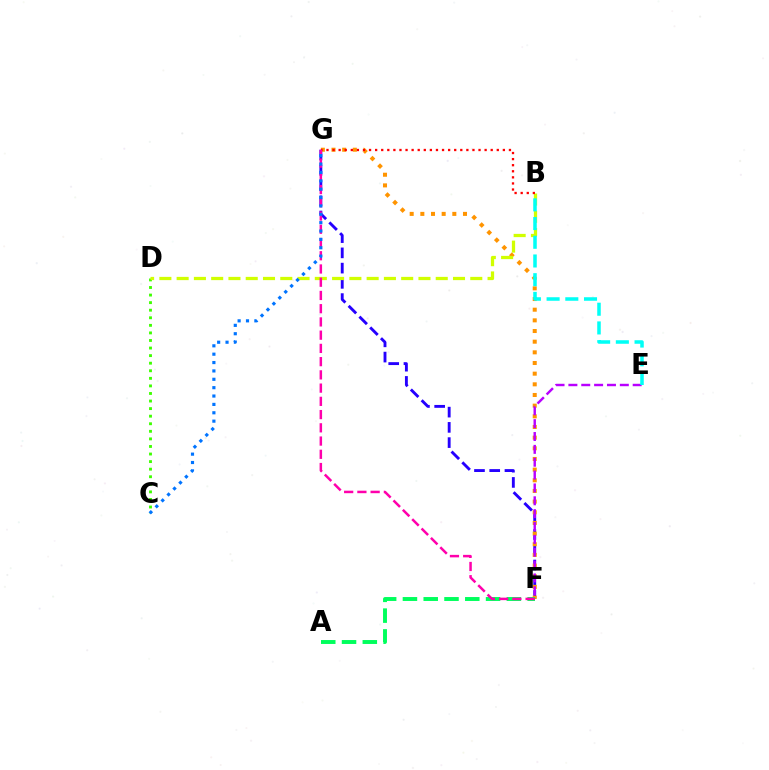{('F', 'G'): [{'color': '#2500ff', 'line_style': 'dashed', 'thickness': 2.07}, {'color': '#ff9400', 'line_style': 'dotted', 'thickness': 2.9}, {'color': '#ff00ac', 'line_style': 'dashed', 'thickness': 1.8}], ('C', 'D'): [{'color': '#3dff00', 'line_style': 'dotted', 'thickness': 2.06}], ('E', 'F'): [{'color': '#b900ff', 'line_style': 'dashed', 'thickness': 1.75}], ('A', 'F'): [{'color': '#00ff5c', 'line_style': 'dashed', 'thickness': 2.82}], ('B', 'D'): [{'color': '#d1ff00', 'line_style': 'dashed', 'thickness': 2.35}], ('B', 'G'): [{'color': '#ff0000', 'line_style': 'dotted', 'thickness': 1.65}], ('B', 'E'): [{'color': '#00fff6', 'line_style': 'dashed', 'thickness': 2.54}], ('C', 'G'): [{'color': '#0074ff', 'line_style': 'dotted', 'thickness': 2.27}]}